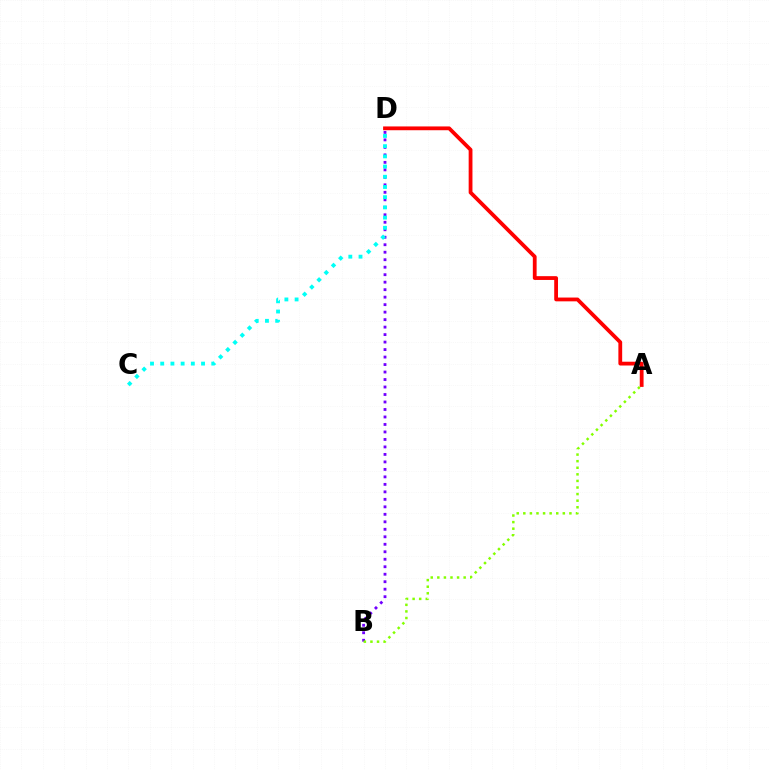{('A', 'D'): [{'color': '#ff0000', 'line_style': 'solid', 'thickness': 2.73}], ('B', 'D'): [{'color': '#7200ff', 'line_style': 'dotted', 'thickness': 2.03}], ('C', 'D'): [{'color': '#00fff6', 'line_style': 'dotted', 'thickness': 2.77}], ('A', 'B'): [{'color': '#84ff00', 'line_style': 'dotted', 'thickness': 1.79}]}